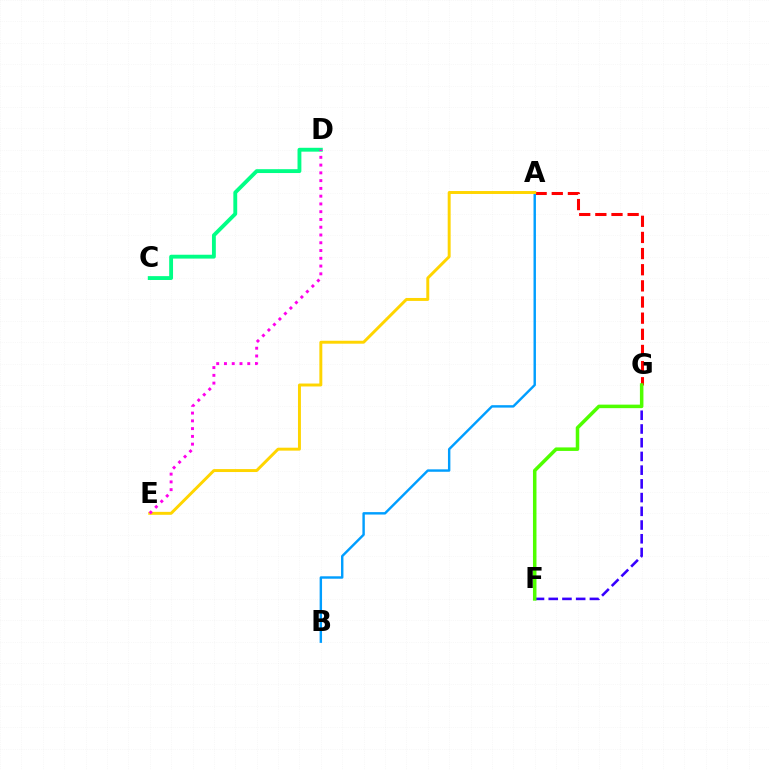{('A', 'G'): [{'color': '#ff0000', 'line_style': 'dashed', 'thickness': 2.19}], ('F', 'G'): [{'color': '#3700ff', 'line_style': 'dashed', 'thickness': 1.86}, {'color': '#4fff00', 'line_style': 'solid', 'thickness': 2.53}], ('C', 'D'): [{'color': '#00ff86', 'line_style': 'solid', 'thickness': 2.78}], ('A', 'B'): [{'color': '#009eff', 'line_style': 'solid', 'thickness': 1.74}], ('A', 'E'): [{'color': '#ffd500', 'line_style': 'solid', 'thickness': 2.12}], ('D', 'E'): [{'color': '#ff00ed', 'line_style': 'dotted', 'thickness': 2.11}]}